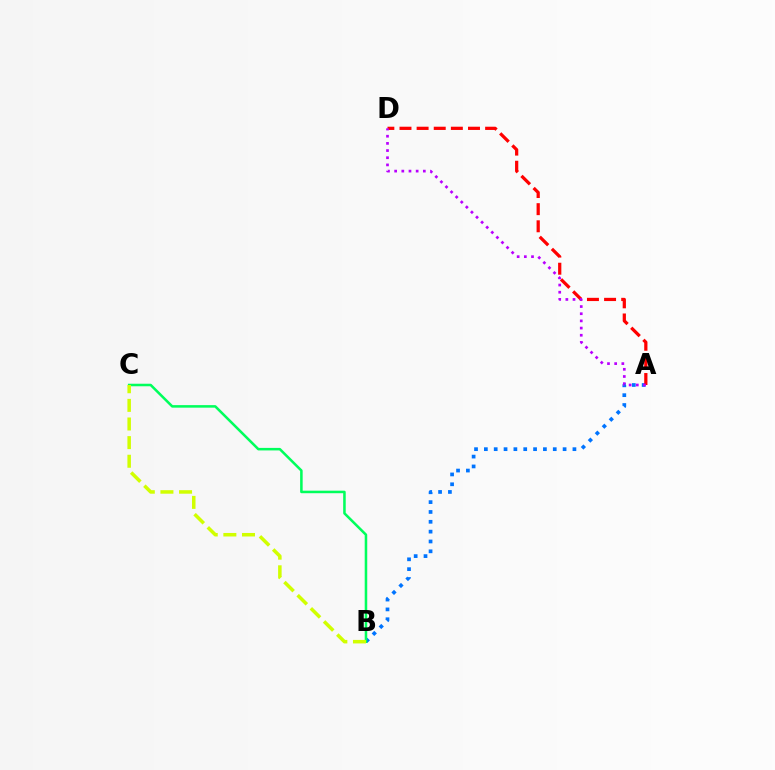{('A', 'B'): [{'color': '#0074ff', 'line_style': 'dotted', 'thickness': 2.67}], ('B', 'C'): [{'color': '#00ff5c', 'line_style': 'solid', 'thickness': 1.83}, {'color': '#d1ff00', 'line_style': 'dashed', 'thickness': 2.53}], ('A', 'D'): [{'color': '#ff0000', 'line_style': 'dashed', 'thickness': 2.33}, {'color': '#b900ff', 'line_style': 'dotted', 'thickness': 1.95}]}